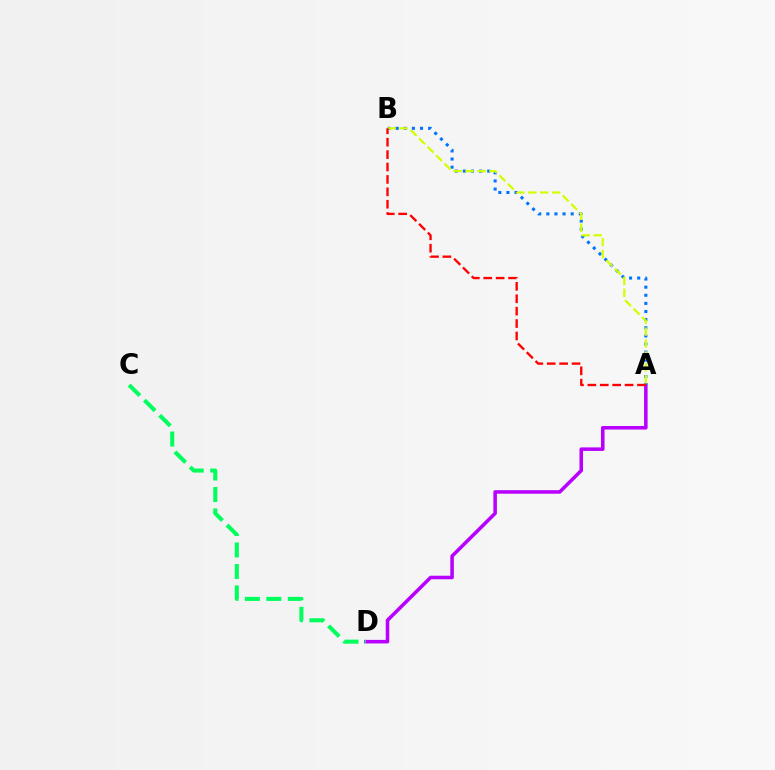{('A', 'D'): [{'color': '#b900ff', 'line_style': 'solid', 'thickness': 2.55}], ('A', 'B'): [{'color': '#0074ff', 'line_style': 'dotted', 'thickness': 2.21}, {'color': '#d1ff00', 'line_style': 'dashed', 'thickness': 1.62}, {'color': '#ff0000', 'line_style': 'dashed', 'thickness': 1.69}], ('C', 'D'): [{'color': '#00ff5c', 'line_style': 'dashed', 'thickness': 2.92}]}